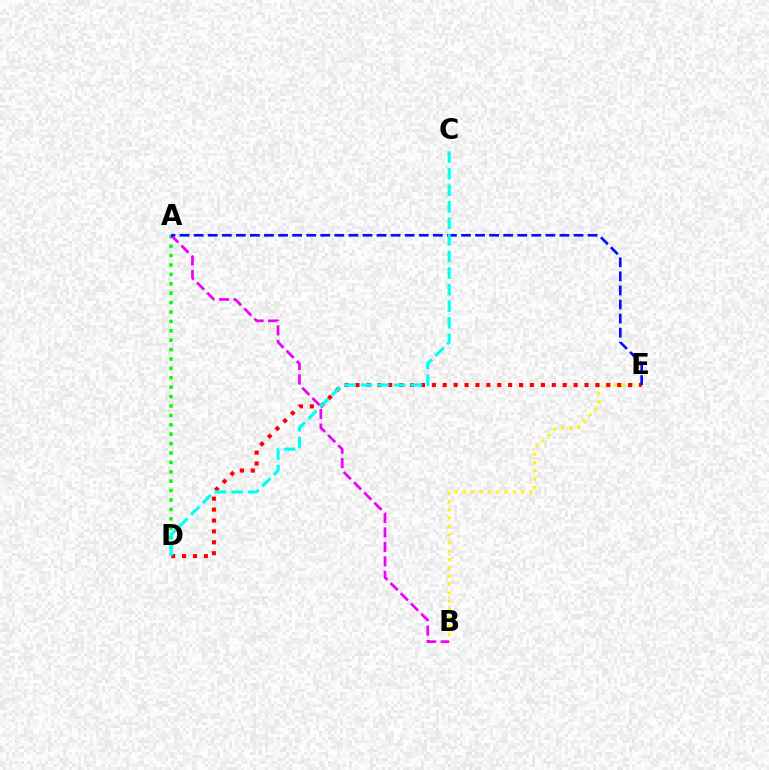{('B', 'E'): [{'color': '#fcf500', 'line_style': 'dotted', 'thickness': 2.26}], ('D', 'E'): [{'color': '#ff0000', 'line_style': 'dotted', 'thickness': 2.96}], ('A', 'D'): [{'color': '#08ff00', 'line_style': 'dotted', 'thickness': 2.55}], ('A', 'B'): [{'color': '#ee00ff', 'line_style': 'dashed', 'thickness': 1.97}], ('A', 'E'): [{'color': '#0010ff', 'line_style': 'dashed', 'thickness': 1.91}], ('C', 'D'): [{'color': '#00fff6', 'line_style': 'dashed', 'thickness': 2.25}]}